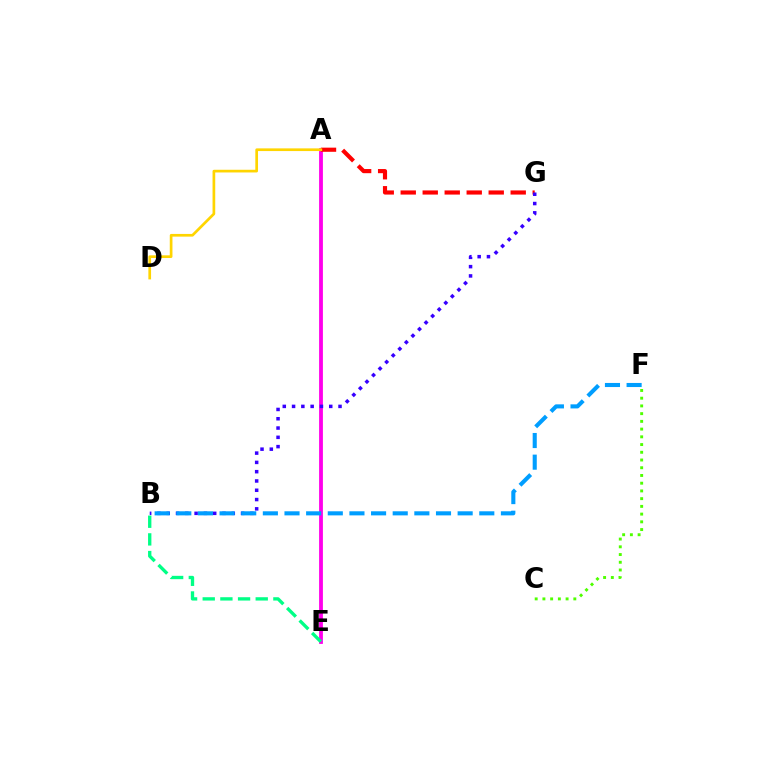{('A', 'E'): [{'color': '#ff00ed', 'line_style': 'solid', 'thickness': 2.75}], ('A', 'G'): [{'color': '#ff0000', 'line_style': 'dashed', 'thickness': 2.99}], ('B', 'G'): [{'color': '#3700ff', 'line_style': 'dotted', 'thickness': 2.52}], ('B', 'E'): [{'color': '#00ff86', 'line_style': 'dashed', 'thickness': 2.4}], ('A', 'D'): [{'color': '#ffd500', 'line_style': 'solid', 'thickness': 1.94}], ('B', 'F'): [{'color': '#009eff', 'line_style': 'dashed', 'thickness': 2.94}], ('C', 'F'): [{'color': '#4fff00', 'line_style': 'dotted', 'thickness': 2.1}]}